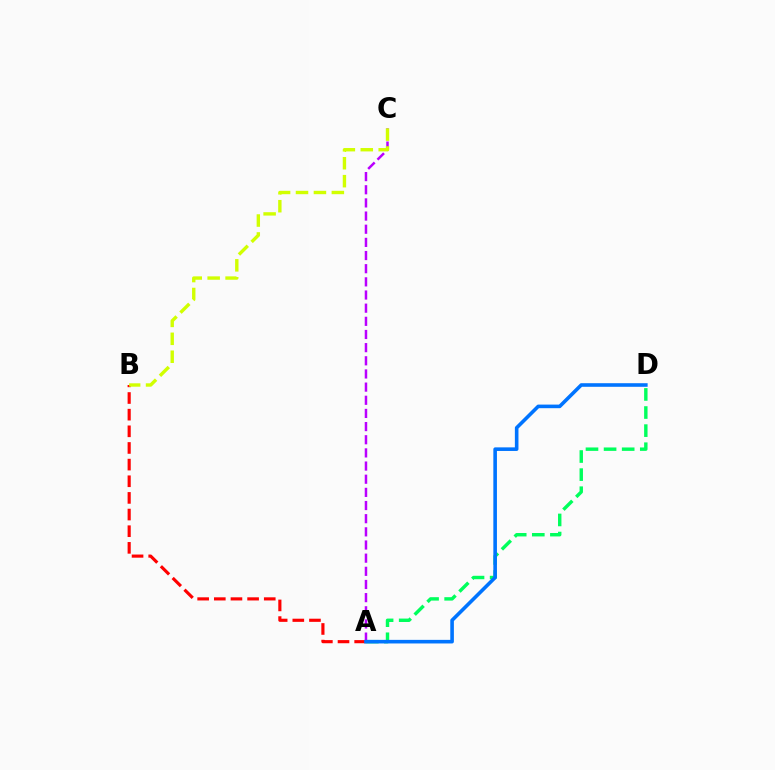{('A', 'D'): [{'color': '#00ff5c', 'line_style': 'dashed', 'thickness': 2.46}, {'color': '#0074ff', 'line_style': 'solid', 'thickness': 2.59}], ('A', 'B'): [{'color': '#ff0000', 'line_style': 'dashed', 'thickness': 2.26}], ('A', 'C'): [{'color': '#b900ff', 'line_style': 'dashed', 'thickness': 1.79}], ('B', 'C'): [{'color': '#d1ff00', 'line_style': 'dashed', 'thickness': 2.44}]}